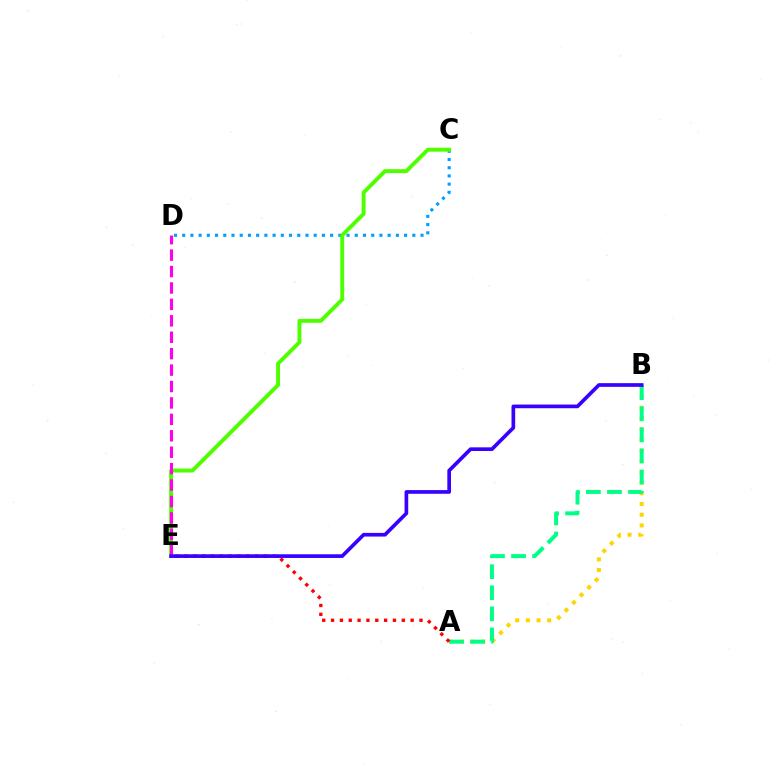{('C', 'D'): [{'color': '#009eff', 'line_style': 'dotted', 'thickness': 2.23}], ('A', 'B'): [{'color': '#ffd500', 'line_style': 'dotted', 'thickness': 2.91}, {'color': '#00ff86', 'line_style': 'dashed', 'thickness': 2.86}], ('C', 'E'): [{'color': '#4fff00', 'line_style': 'solid', 'thickness': 2.81}], ('A', 'E'): [{'color': '#ff0000', 'line_style': 'dotted', 'thickness': 2.4}], ('D', 'E'): [{'color': '#ff00ed', 'line_style': 'dashed', 'thickness': 2.23}], ('B', 'E'): [{'color': '#3700ff', 'line_style': 'solid', 'thickness': 2.64}]}